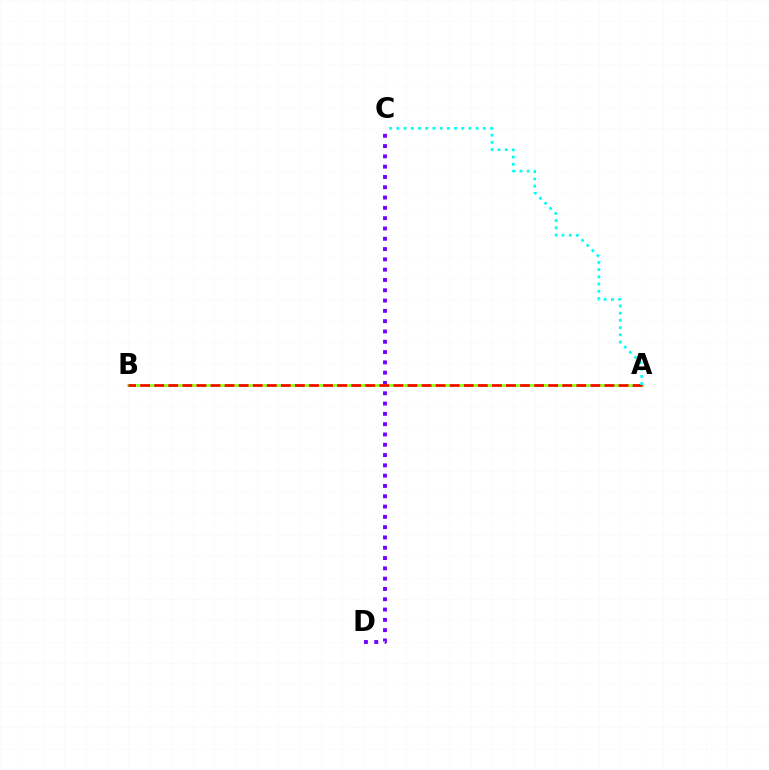{('C', 'D'): [{'color': '#7200ff', 'line_style': 'dotted', 'thickness': 2.8}], ('A', 'B'): [{'color': '#84ff00', 'line_style': 'solid', 'thickness': 1.86}, {'color': '#ff0000', 'line_style': 'dashed', 'thickness': 1.91}], ('A', 'C'): [{'color': '#00fff6', 'line_style': 'dotted', 'thickness': 1.96}]}